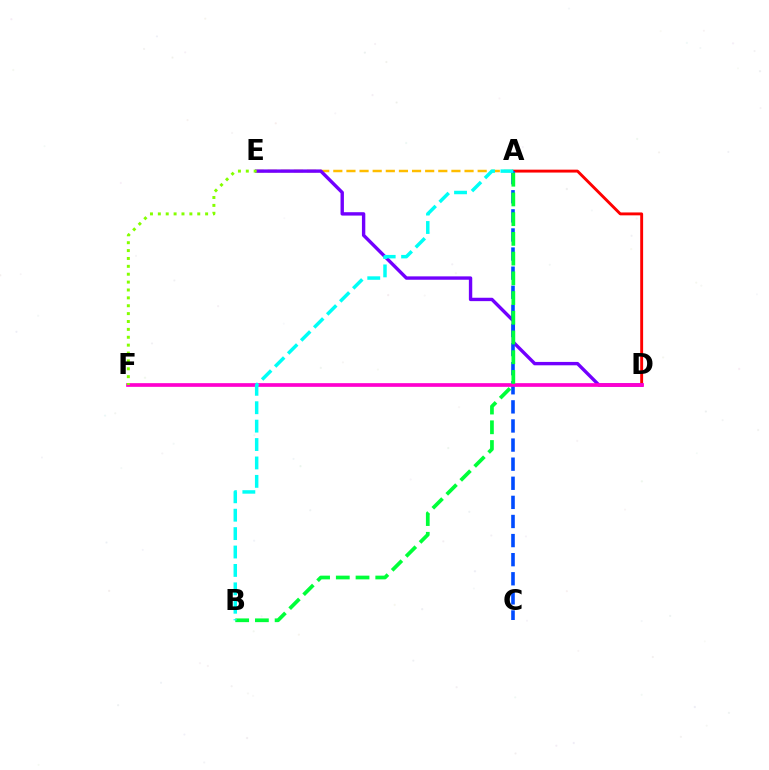{('A', 'D'): [{'color': '#ff0000', 'line_style': 'solid', 'thickness': 2.09}], ('A', 'E'): [{'color': '#ffbd00', 'line_style': 'dashed', 'thickness': 1.78}], ('D', 'E'): [{'color': '#7200ff', 'line_style': 'solid', 'thickness': 2.43}], ('A', 'C'): [{'color': '#004bff', 'line_style': 'dashed', 'thickness': 2.59}], ('D', 'F'): [{'color': '#ff00cf', 'line_style': 'solid', 'thickness': 2.66}], ('A', 'B'): [{'color': '#00ff39', 'line_style': 'dashed', 'thickness': 2.68}, {'color': '#00fff6', 'line_style': 'dashed', 'thickness': 2.5}], ('E', 'F'): [{'color': '#84ff00', 'line_style': 'dotted', 'thickness': 2.14}]}